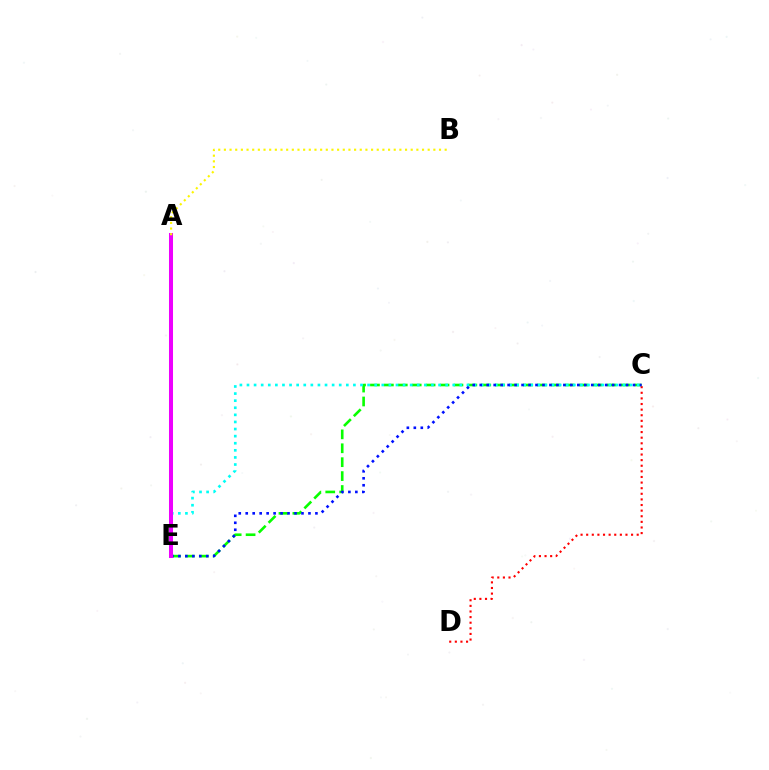{('C', 'E'): [{'color': '#08ff00', 'line_style': 'dashed', 'thickness': 1.89}, {'color': '#00fff6', 'line_style': 'dotted', 'thickness': 1.93}, {'color': '#0010ff', 'line_style': 'dotted', 'thickness': 1.89}], ('C', 'D'): [{'color': '#ff0000', 'line_style': 'dotted', 'thickness': 1.52}], ('A', 'E'): [{'color': '#ee00ff', 'line_style': 'solid', 'thickness': 2.89}], ('A', 'B'): [{'color': '#fcf500', 'line_style': 'dotted', 'thickness': 1.54}]}